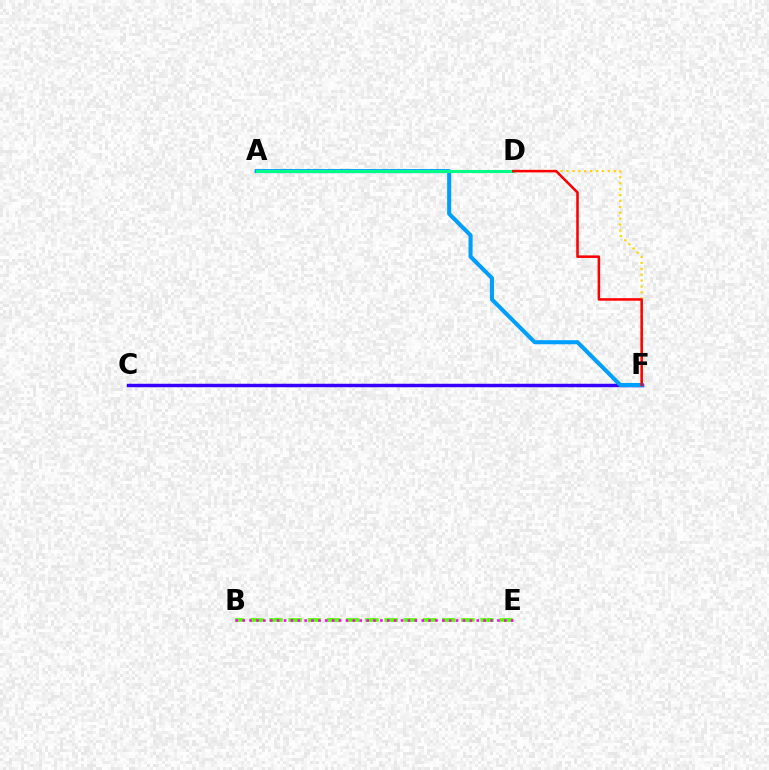{('C', 'F'): [{'color': '#3700ff', 'line_style': 'solid', 'thickness': 2.48}], ('A', 'F'): [{'color': '#009eff', 'line_style': 'solid', 'thickness': 2.92}], ('A', 'D'): [{'color': '#00ff86', 'line_style': 'solid', 'thickness': 2.21}], ('D', 'F'): [{'color': '#ffd500', 'line_style': 'dotted', 'thickness': 1.6}, {'color': '#ff0000', 'line_style': 'solid', 'thickness': 1.83}], ('B', 'E'): [{'color': '#4fff00', 'line_style': 'dashed', 'thickness': 2.61}, {'color': '#ff00ed', 'line_style': 'dotted', 'thickness': 1.87}]}